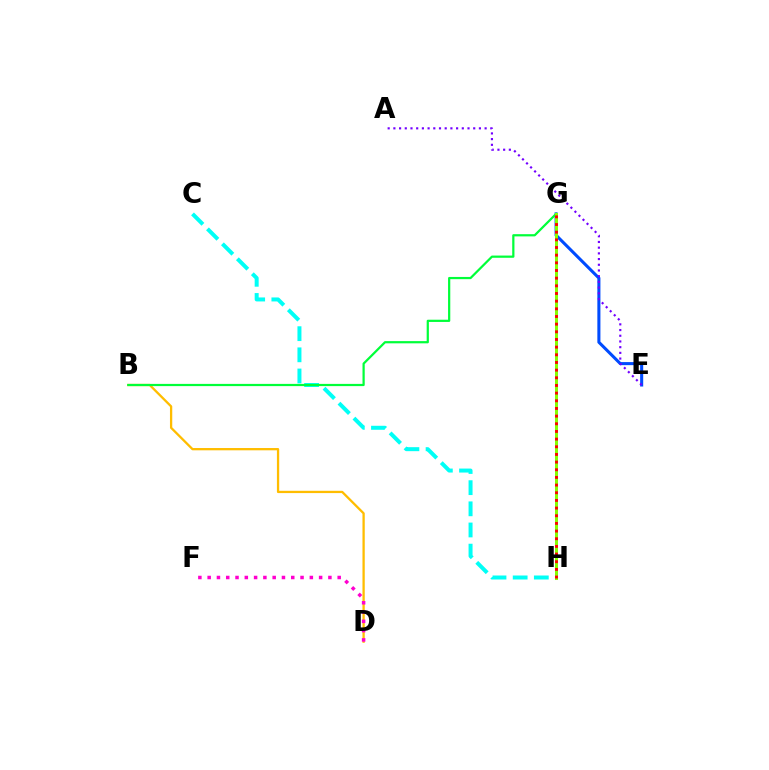{('B', 'D'): [{'color': '#ffbd00', 'line_style': 'solid', 'thickness': 1.65}], ('D', 'F'): [{'color': '#ff00cf', 'line_style': 'dotted', 'thickness': 2.52}], ('C', 'H'): [{'color': '#00fff6', 'line_style': 'dashed', 'thickness': 2.87}], ('E', 'G'): [{'color': '#004bff', 'line_style': 'solid', 'thickness': 2.2}], ('B', 'G'): [{'color': '#00ff39', 'line_style': 'solid', 'thickness': 1.6}], ('G', 'H'): [{'color': '#84ff00', 'line_style': 'solid', 'thickness': 2.17}, {'color': '#ff0000', 'line_style': 'dotted', 'thickness': 2.08}], ('A', 'E'): [{'color': '#7200ff', 'line_style': 'dotted', 'thickness': 1.55}]}